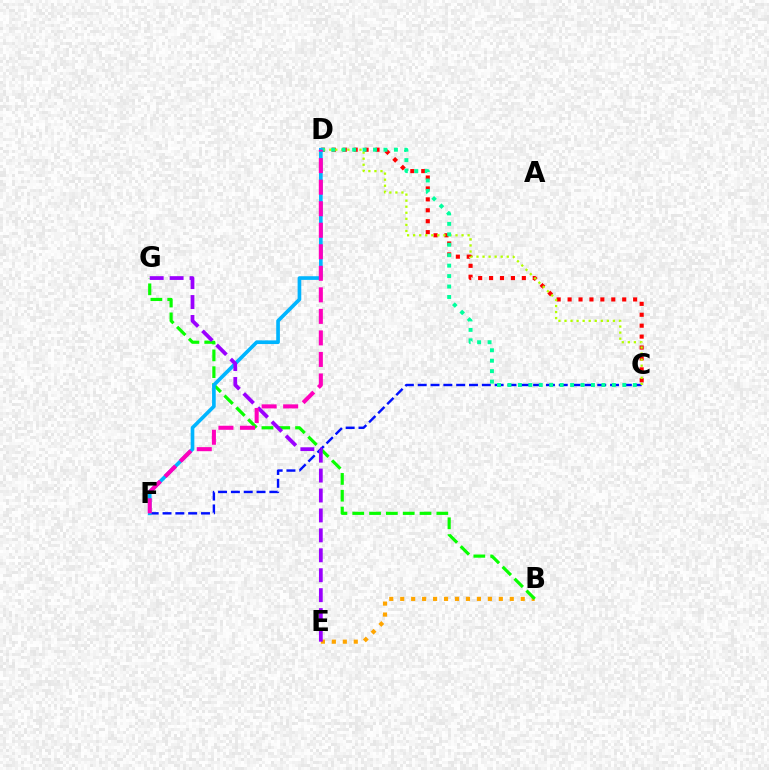{('C', 'D'): [{'color': '#ff0000', 'line_style': 'dotted', 'thickness': 2.97}, {'color': '#b3ff00', 'line_style': 'dotted', 'thickness': 1.64}, {'color': '#00ff9d', 'line_style': 'dotted', 'thickness': 2.84}], ('B', 'E'): [{'color': '#ffa500', 'line_style': 'dotted', 'thickness': 2.98}], ('B', 'G'): [{'color': '#08ff00', 'line_style': 'dashed', 'thickness': 2.28}], ('C', 'F'): [{'color': '#0010ff', 'line_style': 'dashed', 'thickness': 1.74}], ('D', 'F'): [{'color': '#00b5ff', 'line_style': 'solid', 'thickness': 2.63}, {'color': '#ff00bd', 'line_style': 'dashed', 'thickness': 2.92}], ('E', 'G'): [{'color': '#9b00ff', 'line_style': 'dashed', 'thickness': 2.71}]}